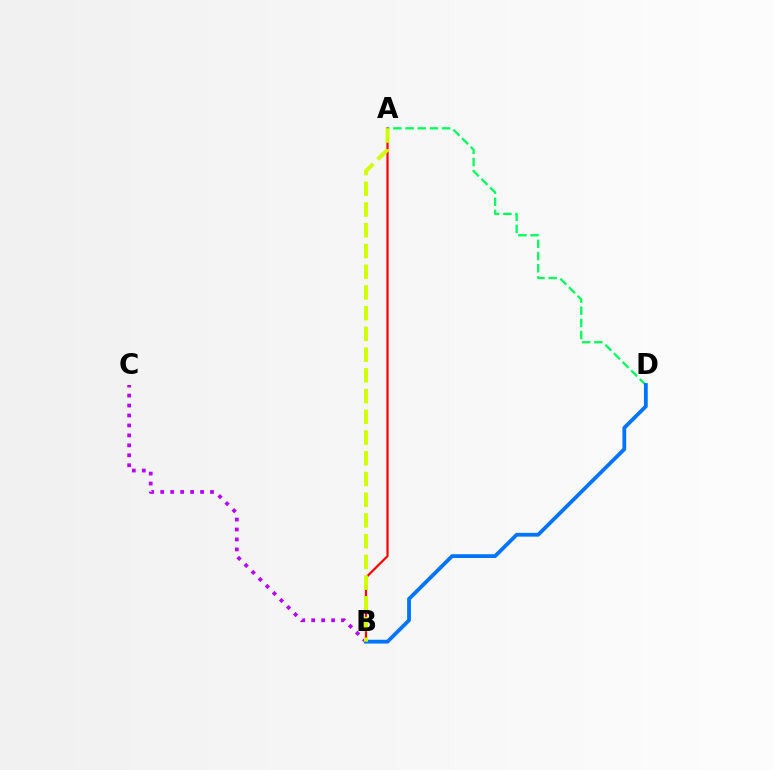{('A', 'B'): [{'color': '#ff0000', 'line_style': 'solid', 'thickness': 1.59}, {'color': '#d1ff00', 'line_style': 'dashed', 'thickness': 2.82}], ('B', 'C'): [{'color': '#b900ff', 'line_style': 'dotted', 'thickness': 2.71}], ('A', 'D'): [{'color': '#00ff5c', 'line_style': 'dashed', 'thickness': 1.65}], ('B', 'D'): [{'color': '#0074ff', 'line_style': 'solid', 'thickness': 2.74}]}